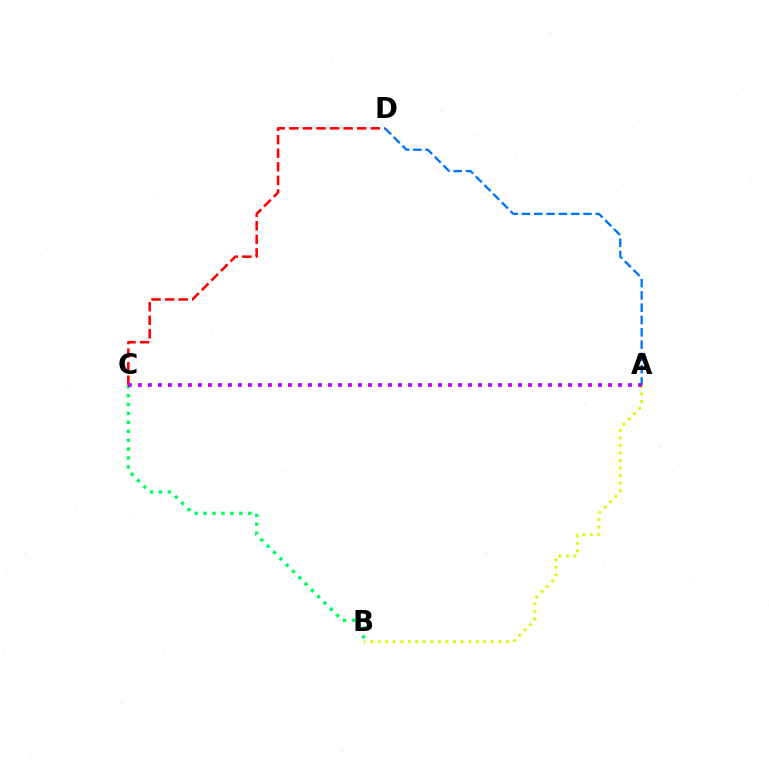{('C', 'D'): [{'color': '#ff0000', 'line_style': 'dashed', 'thickness': 1.84}], ('A', 'D'): [{'color': '#0074ff', 'line_style': 'dashed', 'thickness': 1.67}], ('A', 'B'): [{'color': '#d1ff00', 'line_style': 'dotted', 'thickness': 2.05}], ('B', 'C'): [{'color': '#00ff5c', 'line_style': 'dotted', 'thickness': 2.42}], ('A', 'C'): [{'color': '#b900ff', 'line_style': 'dotted', 'thickness': 2.72}]}